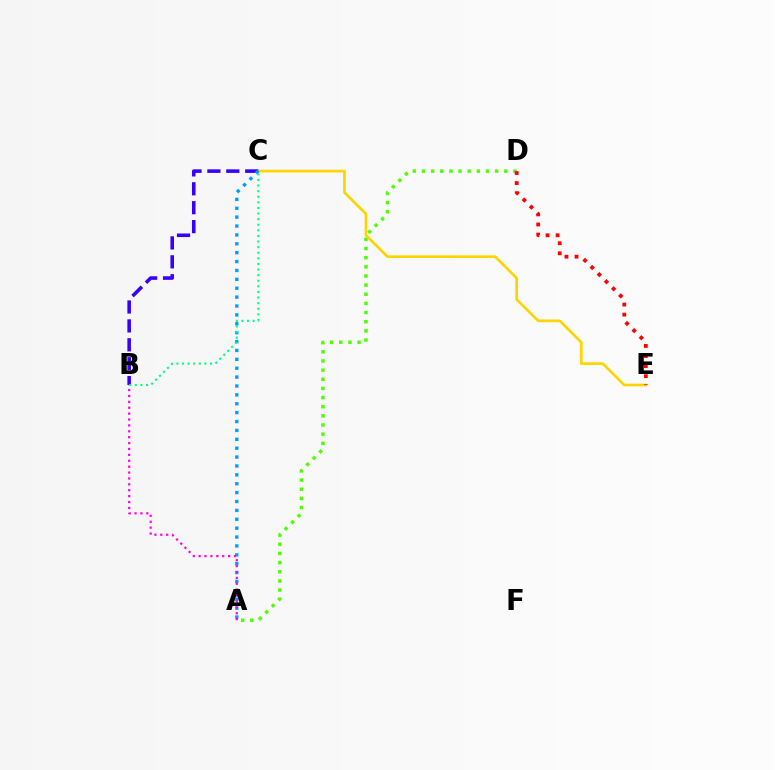{('A', 'D'): [{'color': '#4fff00', 'line_style': 'dotted', 'thickness': 2.49}], ('C', 'E'): [{'color': '#ffd500', 'line_style': 'solid', 'thickness': 1.95}], ('B', 'C'): [{'color': '#3700ff', 'line_style': 'dashed', 'thickness': 2.57}, {'color': '#00ff86', 'line_style': 'dotted', 'thickness': 1.52}], ('A', 'C'): [{'color': '#009eff', 'line_style': 'dotted', 'thickness': 2.41}], ('A', 'B'): [{'color': '#ff00ed', 'line_style': 'dotted', 'thickness': 1.6}], ('D', 'E'): [{'color': '#ff0000', 'line_style': 'dotted', 'thickness': 2.74}]}